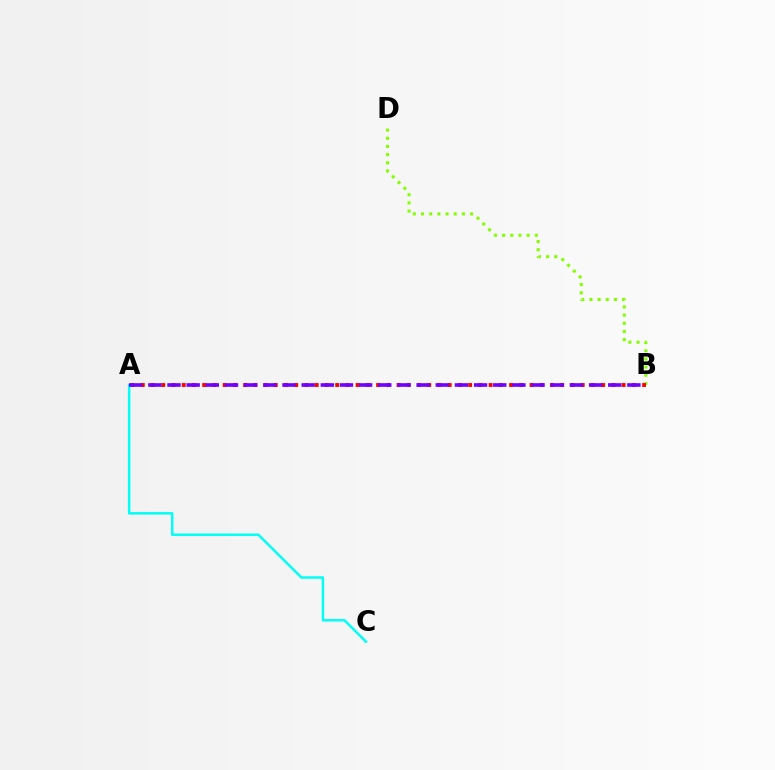{('B', 'D'): [{'color': '#84ff00', 'line_style': 'dotted', 'thickness': 2.22}], ('A', 'B'): [{'color': '#ff0000', 'line_style': 'dotted', 'thickness': 2.78}, {'color': '#7200ff', 'line_style': 'dashed', 'thickness': 2.6}], ('A', 'C'): [{'color': '#00fff6', 'line_style': 'solid', 'thickness': 1.79}]}